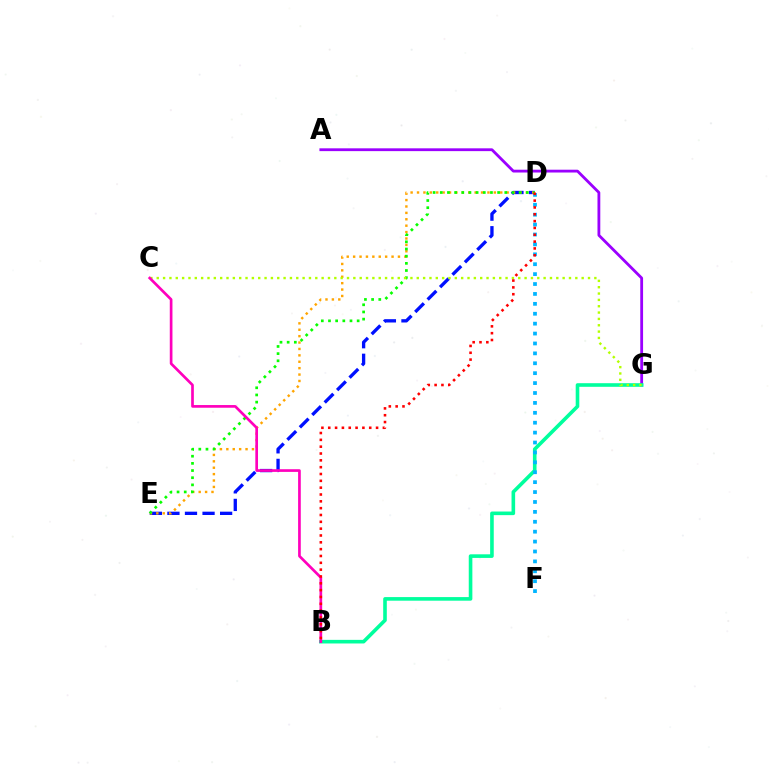{('D', 'E'): [{'color': '#0010ff', 'line_style': 'dashed', 'thickness': 2.39}, {'color': '#ffa500', 'line_style': 'dotted', 'thickness': 1.74}, {'color': '#08ff00', 'line_style': 'dotted', 'thickness': 1.95}], ('A', 'G'): [{'color': '#9b00ff', 'line_style': 'solid', 'thickness': 2.02}], ('B', 'G'): [{'color': '#00ff9d', 'line_style': 'solid', 'thickness': 2.6}], ('D', 'F'): [{'color': '#00b5ff', 'line_style': 'dotted', 'thickness': 2.69}], ('C', 'G'): [{'color': '#b3ff00', 'line_style': 'dotted', 'thickness': 1.72}], ('B', 'C'): [{'color': '#ff00bd', 'line_style': 'solid', 'thickness': 1.93}], ('B', 'D'): [{'color': '#ff0000', 'line_style': 'dotted', 'thickness': 1.86}]}